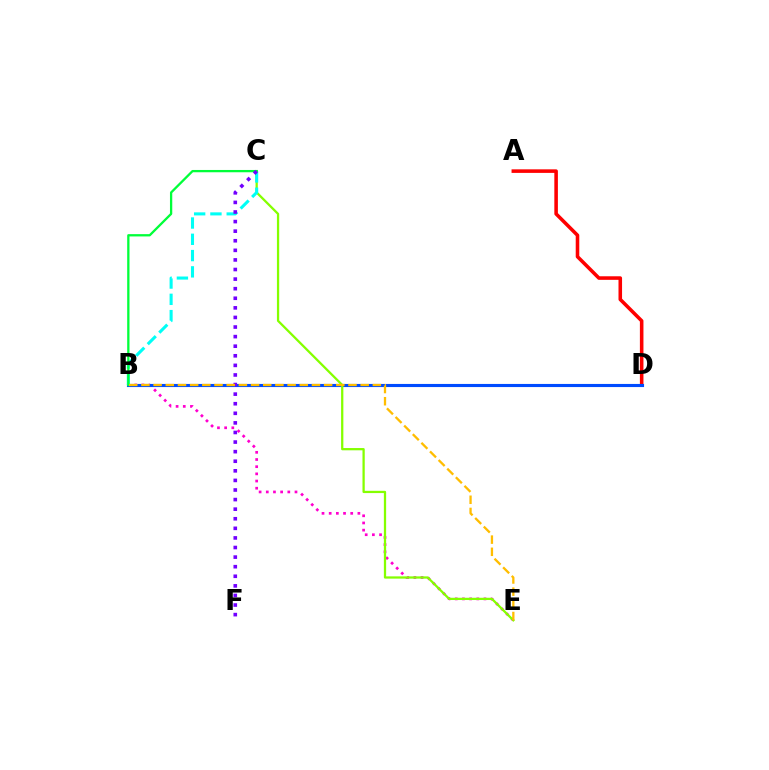{('B', 'E'): [{'color': '#ff00cf', 'line_style': 'dotted', 'thickness': 1.95}, {'color': '#ffbd00', 'line_style': 'dashed', 'thickness': 1.65}], ('A', 'D'): [{'color': '#ff0000', 'line_style': 'solid', 'thickness': 2.56}], ('B', 'D'): [{'color': '#004bff', 'line_style': 'solid', 'thickness': 2.24}], ('C', 'E'): [{'color': '#84ff00', 'line_style': 'solid', 'thickness': 1.63}], ('B', 'C'): [{'color': '#00fff6', 'line_style': 'dashed', 'thickness': 2.21}, {'color': '#00ff39', 'line_style': 'solid', 'thickness': 1.65}], ('C', 'F'): [{'color': '#7200ff', 'line_style': 'dotted', 'thickness': 2.6}]}